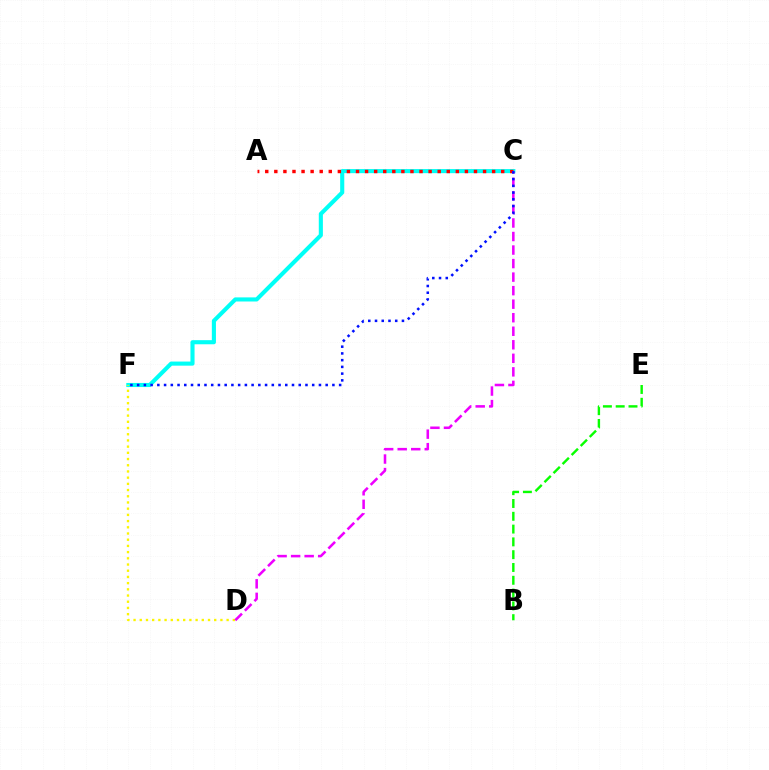{('C', 'F'): [{'color': '#00fff6', 'line_style': 'solid', 'thickness': 2.96}, {'color': '#0010ff', 'line_style': 'dotted', 'thickness': 1.83}], ('D', 'F'): [{'color': '#fcf500', 'line_style': 'dotted', 'thickness': 1.69}], ('A', 'C'): [{'color': '#ff0000', 'line_style': 'dotted', 'thickness': 2.47}], ('C', 'D'): [{'color': '#ee00ff', 'line_style': 'dashed', 'thickness': 1.84}], ('B', 'E'): [{'color': '#08ff00', 'line_style': 'dashed', 'thickness': 1.74}]}